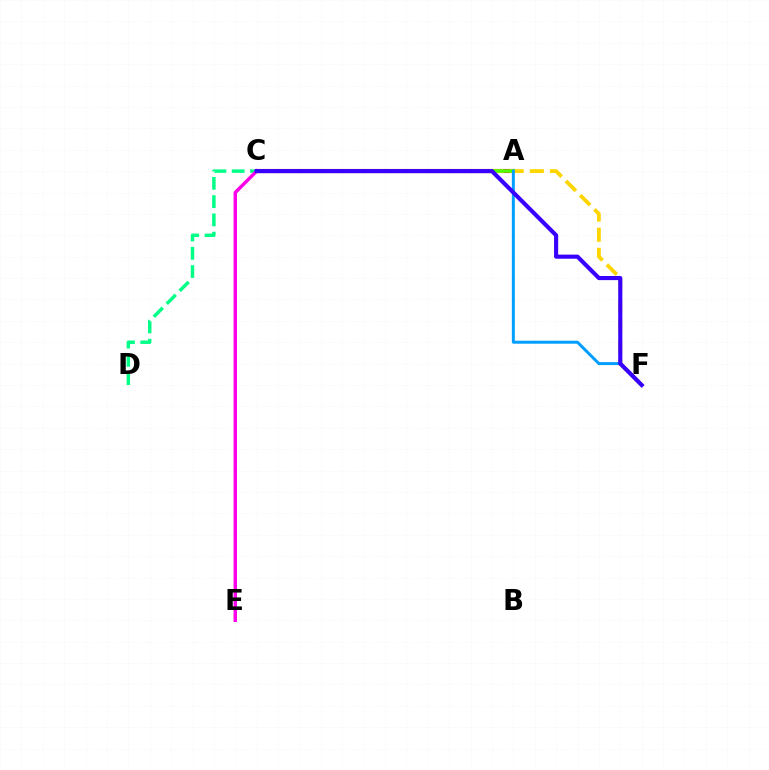{('A', 'C'): [{'color': '#ff0000', 'line_style': 'solid', 'thickness': 2.96}, {'color': '#4fff00', 'line_style': 'solid', 'thickness': 2.52}], ('C', 'D'): [{'color': '#00ff86', 'line_style': 'dashed', 'thickness': 2.48}], ('C', 'F'): [{'color': '#ffd500', 'line_style': 'dashed', 'thickness': 2.73}, {'color': '#3700ff', 'line_style': 'solid', 'thickness': 2.96}], ('A', 'F'): [{'color': '#009eff', 'line_style': 'solid', 'thickness': 2.14}], ('C', 'E'): [{'color': '#ff00ed', 'line_style': 'solid', 'thickness': 2.46}]}